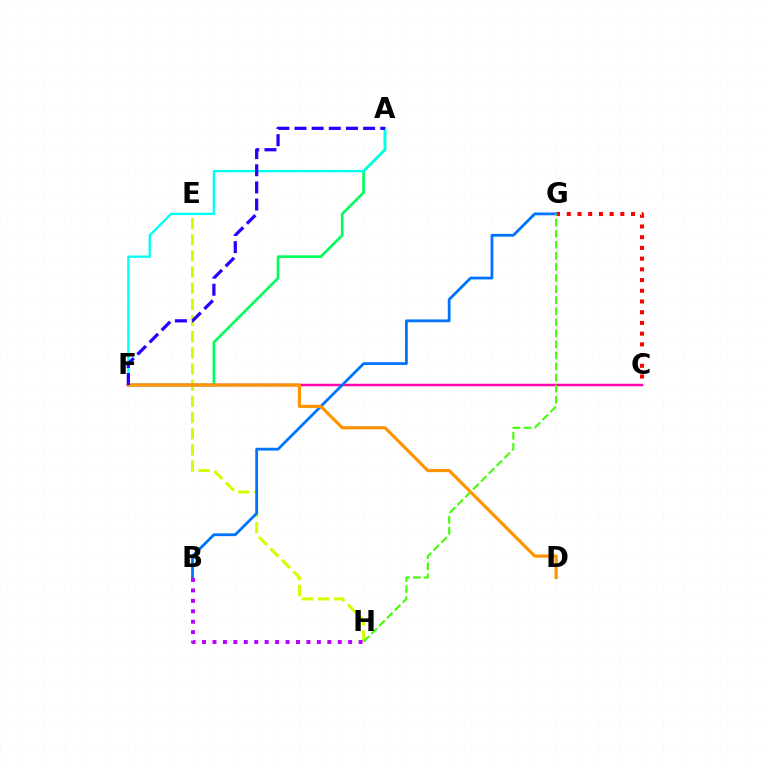{('C', 'G'): [{'color': '#ff0000', 'line_style': 'dotted', 'thickness': 2.91}], ('E', 'H'): [{'color': '#d1ff00', 'line_style': 'dashed', 'thickness': 2.2}], ('A', 'F'): [{'color': '#00ff5c', 'line_style': 'solid', 'thickness': 1.92}, {'color': '#00fff6', 'line_style': 'solid', 'thickness': 1.69}, {'color': '#2500ff', 'line_style': 'dashed', 'thickness': 2.33}], ('C', 'F'): [{'color': '#ff00ac', 'line_style': 'solid', 'thickness': 1.78}], ('B', 'G'): [{'color': '#0074ff', 'line_style': 'solid', 'thickness': 2.01}], ('B', 'H'): [{'color': '#b900ff', 'line_style': 'dotted', 'thickness': 2.84}], ('G', 'H'): [{'color': '#3dff00', 'line_style': 'dashed', 'thickness': 1.5}], ('D', 'F'): [{'color': '#ff9400', 'line_style': 'solid', 'thickness': 2.28}]}